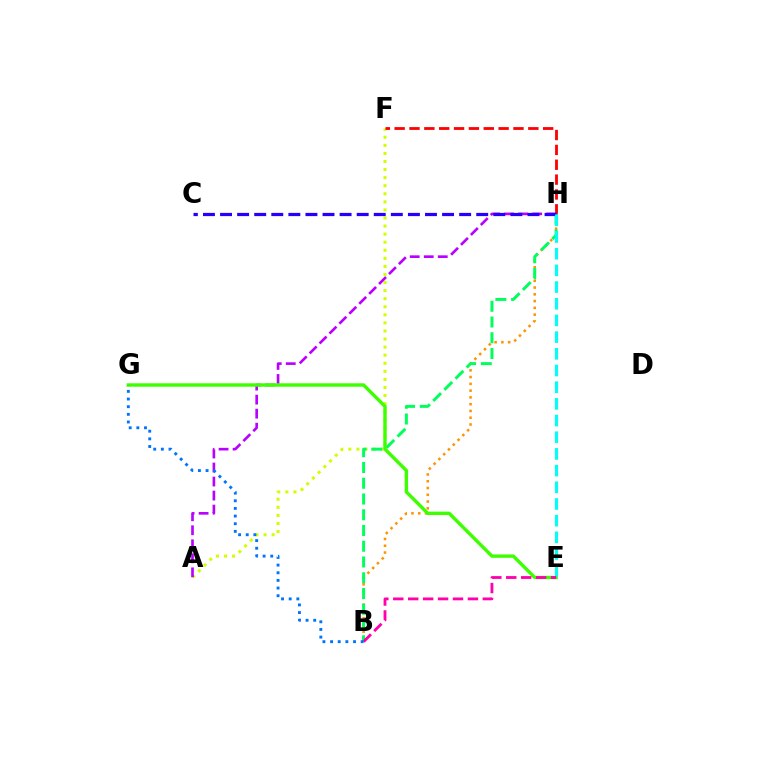{('B', 'H'): [{'color': '#ff9400', 'line_style': 'dotted', 'thickness': 1.84}, {'color': '#00ff5c', 'line_style': 'dashed', 'thickness': 2.14}], ('A', 'F'): [{'color': '#d1ff00', 'line_style': 'dotted', 'thickness': 2.19}], ('A', 'H'): [{'color': '#b900ff', 'line_style': 'dashed', 'thickness': 1.9}], ('F', 'H'): [{'color': '#ff0000', 'line_style': 'dashed', 'thickness': 2.02}], ('E', 'G'): [{'color': '#3dff00', 'line_style': 'solid', 'thickness': 2.45}], ('C', 'H'): [{'color': '#2500ff', 'line_style': 'dashed', 'thickness': 2.32}], ('E', 'H'): [{'color': '#00fff6', 'line_style': 'dashed', 'thickness': 2.27}], ('B', 'E'): [{'color': '#ff00ac', 'line_style': 'dashed', 'thickness': 2.03}], ('B', 'G'): [{'color': '#0074ff', 'line_style': 'dotted', 'thickness': 2.08}]}